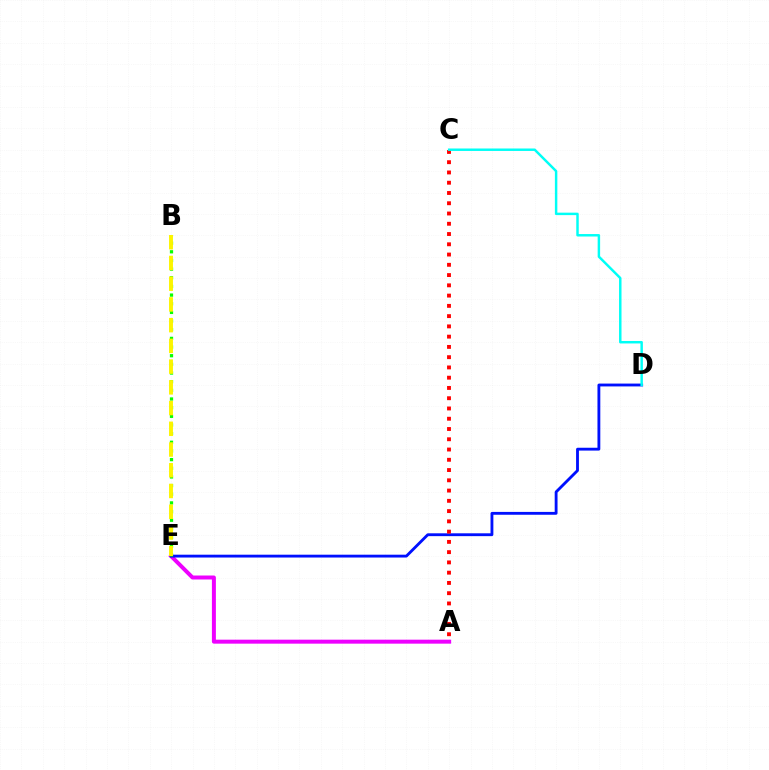{('A', 'E'): [{'color': '#ee00ff', 'line_style': 'solid', 'thickness': 2.86}], ('D', 'E'): [{'color': '#0010ff', 'line_style': 'solid', 'thickness': 2.05}], ('A', 'C'): [{'color': '#ff0000', 'line_style': 'dotted', 'thickness': 2.79}], ('B', 'E'): [{'color': '#08ff00', 'line_style': 'dotted', 'thickness': 2.35}, {'color': '#fcf500', 'line_style': 'dashed', 'thickness': 2.82}], ('C', 'D'): [{'color': '#00fff6', 'line_style': 'solid', 'thickness': 1.77}]}